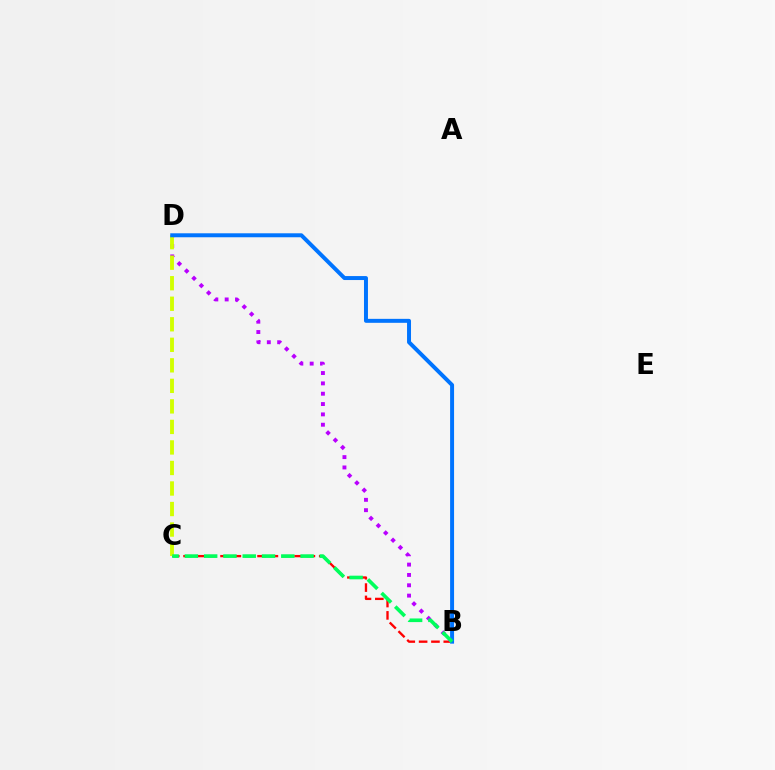{('B', 'C'): [{'color': '#ff0000', 'line_style': 'dashed', 'thickness': 1.68}, {'color': '#00ff5c', 'line_style': 'dashed', 'thickness': 2.62}], ('B', 'D'): [{'color': '#b900ff', 'line_style': 'dotted', 'thickness': 2.81}, {'color': '#0074ff', 'line_style': 'solid', 'thickness': 2.86}], ('C', 'D'): [{'color': '#d1ff00', 'line_style': 'dashed', 'thickness': 2.79}]}